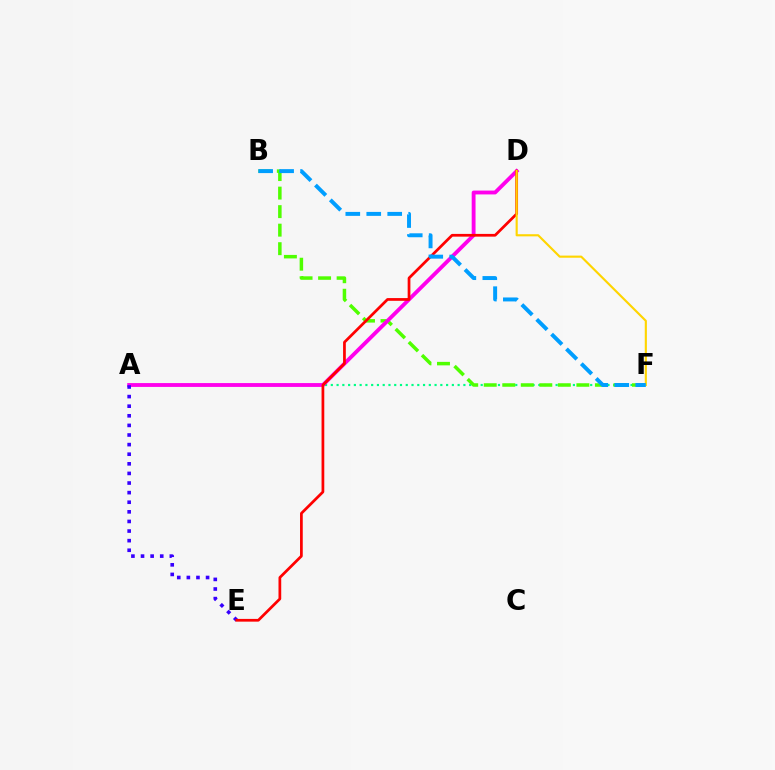{('A', 'F'): [{'color': '#00ff86', 'line_style': 'dotted', 'thickness': 1.57}], ('B', 'F'): [{'color': '#4fff00', 'line_style': 'dashed', 'thickness': 2.52}, {'color': '#009eff', 'line_style': 'dashed', 'thickness': 2.85}], ('A', 'D'): [{'color': '#ff00ed', 'line_style': 'solid', 'thickness': 2.77}], ('A', 'E'): [{'color': '#3700ff', 'line_style': 'dotted', 'thickness': 2.61}], ('D', 'E'): [{'color': '#ff0000', 'line_style': 'solid', 'thickness': 1.97}], ('D', 'F'): [{'color': '#ffd500', 'line_style': 'solid', 'thickness': 1.54}]}